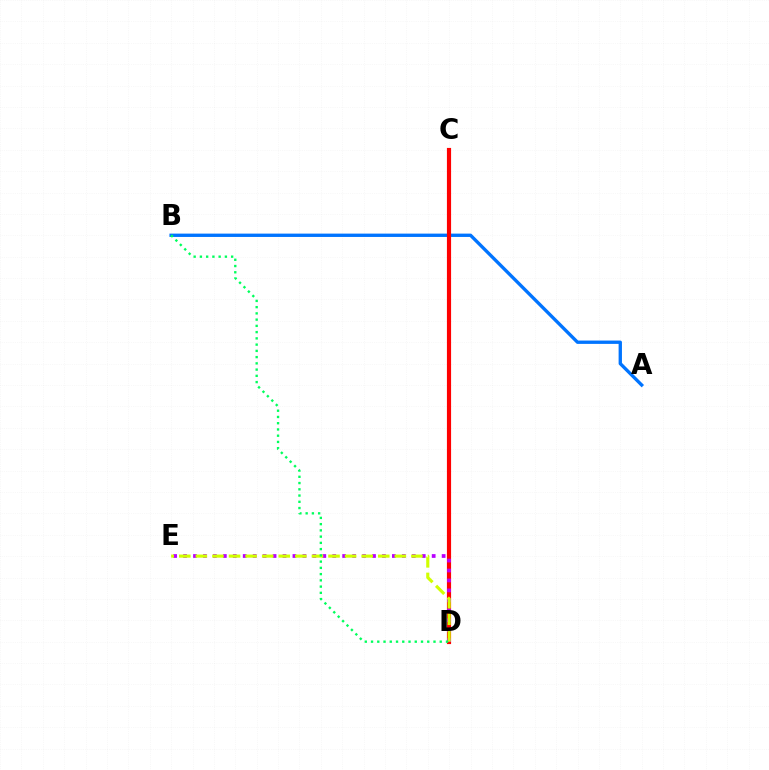{('A', 'B'): [{'color': '#0074ff', 'line_style': 'solid', 'thickness': 2.4}], ('C', 'D'): [{'color': '#ff0000', 'line_style': 'solid', 'thickness': 3.0}], ('D', 'E'): [{'color': '#b900ff', 'line_style': 'dotted', 'thickness': 2.7}, {'color': '#d1ff00', 'line_style': 'dashed', 'thickness': 2.25}], ('B', 'D'): [{'color': '#00ff5c', 'line_style': 'dotted', 'thickness': 1.7}]}